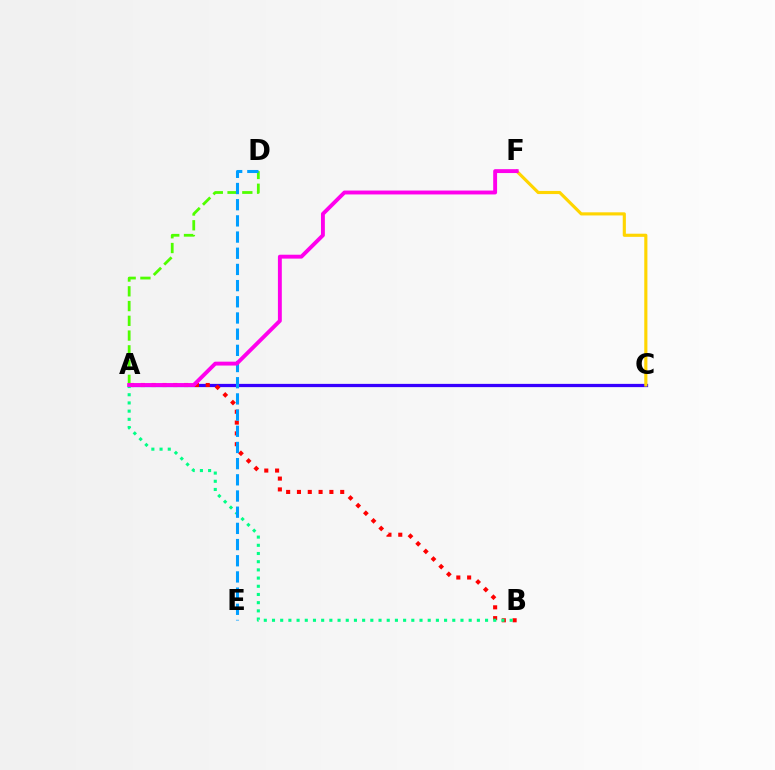{('A', 'C'): [{'color': '#3700ff', 'line_style': 'solid', 'thickness': 2.34}], ('A', 'B'): [{'color': '#ff0000', 'line_style': 'dotted', 'thickness': 2.94}, {'color': '#00ff86', 'line_style': 'dotted', 'thickness': 2.23}], ('A', 'D'): [{'color': '#4fff00', 'line_style': 'dashed', 'thickness': 2.0}], ('D', 'E'): [{'color': '#009eff', 'line_style': 'dashed', 'thickness': 2.2}], ('C', 'F'): [{'color': '#ffd500', 'line_style': 'solid', 'thickness': 2.26}], ('A', 'F'): [{'color': '#ff00ed', 'line_style': 'solid', 'thickness': 2.8}]}